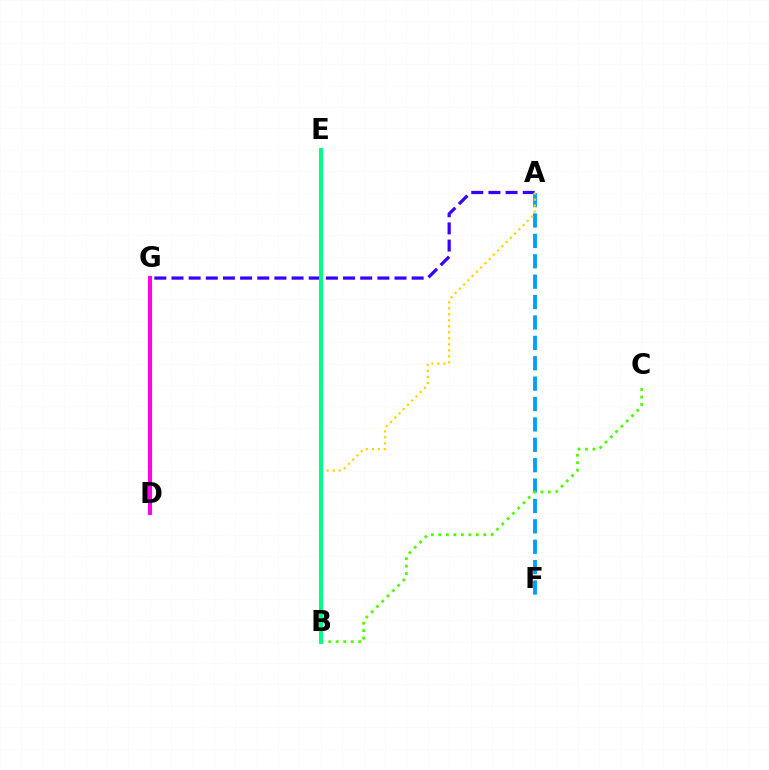{('B', 'E'): [{'color': '#ff0000', 'line_style': 'dashed', 'thickness': 1.77}, {'color': '#00ff86', 'line_style': 'solid', 'thickness': 2.85}], ('A', 'G'): [{'color': '#3700ff', 'line_style': 'dashed', 'thickness': 2.33}], ('A', 'F'): [{'color': '#009eff', 'line_style': 'dashed', 'thickness': 2.77}], ('D', 'G'): [{'color': '#ff00ed', 'line_style': 'solid', 'thickness': 2.94}], ('B', 'C'): [{'color': '#4fff00', 'line_style': 'dotted', 'thickness': 2.03}], ('A', 'B'): [{'color': '#ffd500', 'line_style': 'dotted', 'thickness': 1.63}]}